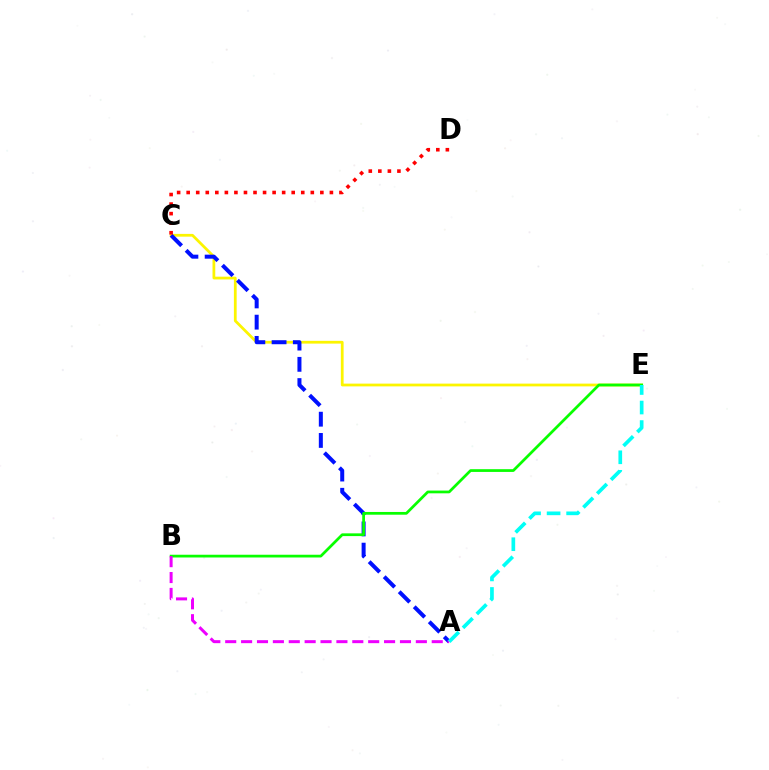{('C', 'E'): [{'color': '#fcf500', 'line_style': 'solid', 'thickness': 1.99}], ('A', 'C'): [{'color': '#0010ff', 'line_style': 'dashed', 'thickness': 2.89}], ('B', 'E'): [{'color': '#08ff00', 'line_style': 'solid', 'thickness': 1.98}], ('A', 'B'): [{'color': '#ee00ff', 'line_style': 'dashed', 'thickness': 2.16}], ('C', 'D'): [{'color': '#ff0000', 'line_style': 'dotted', 'thickness': 2.59}], ('A', 'E'): [{'color': '#00fff6', 'line_style': 'dashed', 'thickness': 2.65}]}